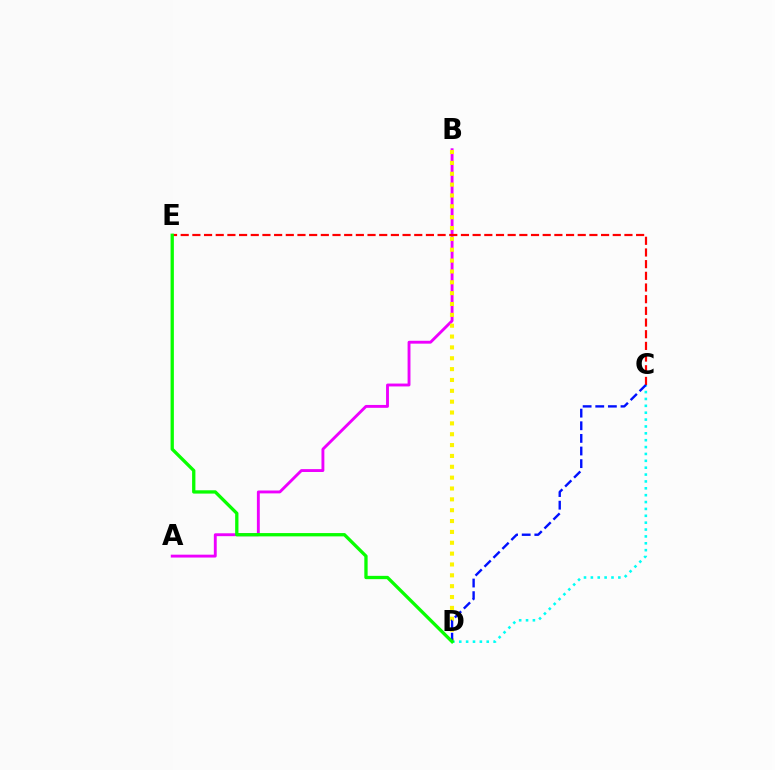{('A', 'B'): [{'color': '#ee00ff', 'line_style': 'solid', 'thickness': 2.07}], ('C', 'E'): [{'color': '#ff0000', 'line_style': 'dashed', 'thickness': 1.59}], ('B', 'D'): [{'color': '#fcf500', 'line_style': 'dotted', 'thickness': 2.95}], ('C', 'D'): [{'color': '#00fff6', 'line_style': 'dotted', 'thickness': 1.87}, {'color': '#0010ff', 'line_style': 'dashed', 'thickness': 1.72}], ('D', 'E'): [{'color': '#08ff00', 'line_style': 'solid', 'thickness': 2.38}]}